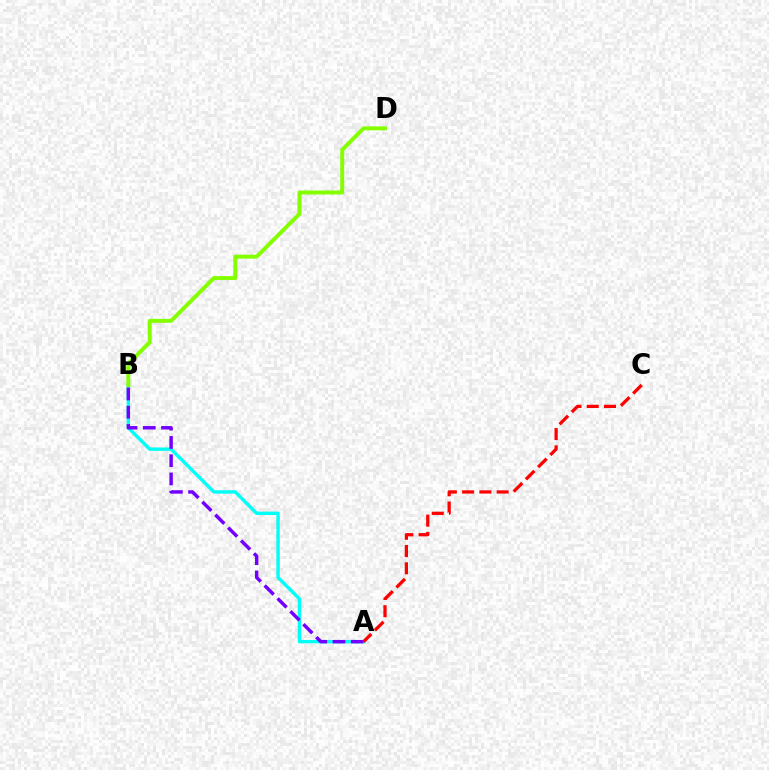{('A', 'B'): [{'color': '#00fff6', 'line_style': 'solid', 'thickness': 2.45}, {'color': '#7200ff', 'line_style': 'dashed', 'thickness': 2.48}], ('B', 'D'): [{'color': '#84ff00', 'line_style': 'solid', 'thickness': 2.84}], ('A', 'C'): [{'color': '#ff0000', 'line_style': 'dashed', 'thickness': 2.34}]}